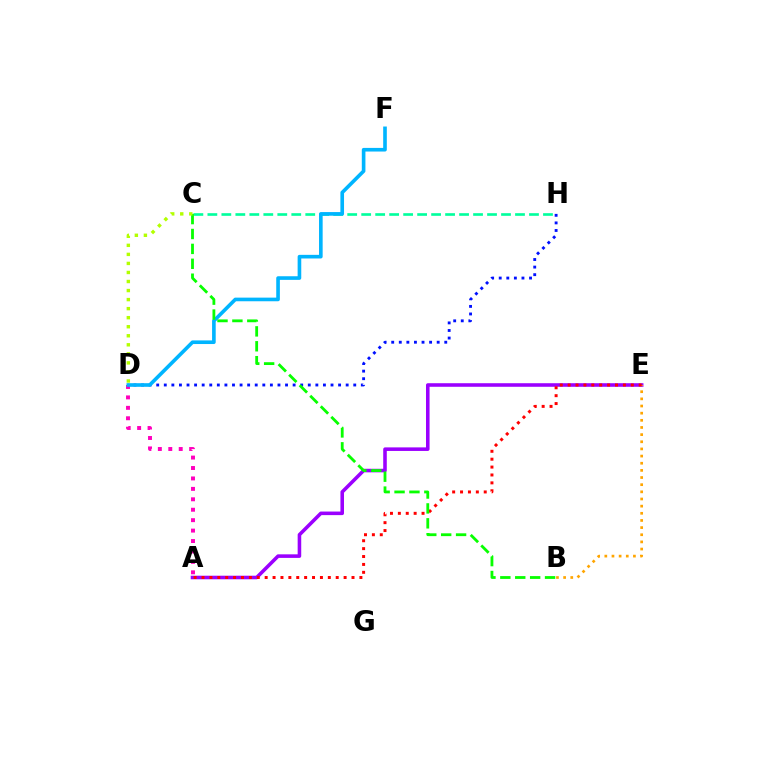{('A', 'E'): [{'color': '#9b00ff', 'line_style': 'solid', 'thickness': 2.57}, {'color': '#ff0000', 'line_style': 'dotted', 'thickness': 2.14}], ('C', 'H'): [{'color': '#00ff9d', 'line_style': 'dashed', 'thickness': 1.9}], ('B', 'E'): [{'color': '#ffa500', 'line_style': 'dotted', 'thickness': 1.94}], ('A', 'D'): [{'color': '#ff00bd', 'line_style': 'dotted', 'thickness': 2.83}], ('D', 'H'): [{'color': '#0010ff', 'line_style': 'dotted', 'thickness': 2.06}], ('D', 'F'): [{'color': '#00b5ff', 'line_style': 'solid', 'thickness': 2.61}], ('B', 'C'): [{'color': '#08ff00', 'line_style': 'dashed', 'thickness': 2.02}], ('C', 'D'): [{'color': '#b3ff00', 'line_style': 'dotted', 'thickness': 2.46}]}